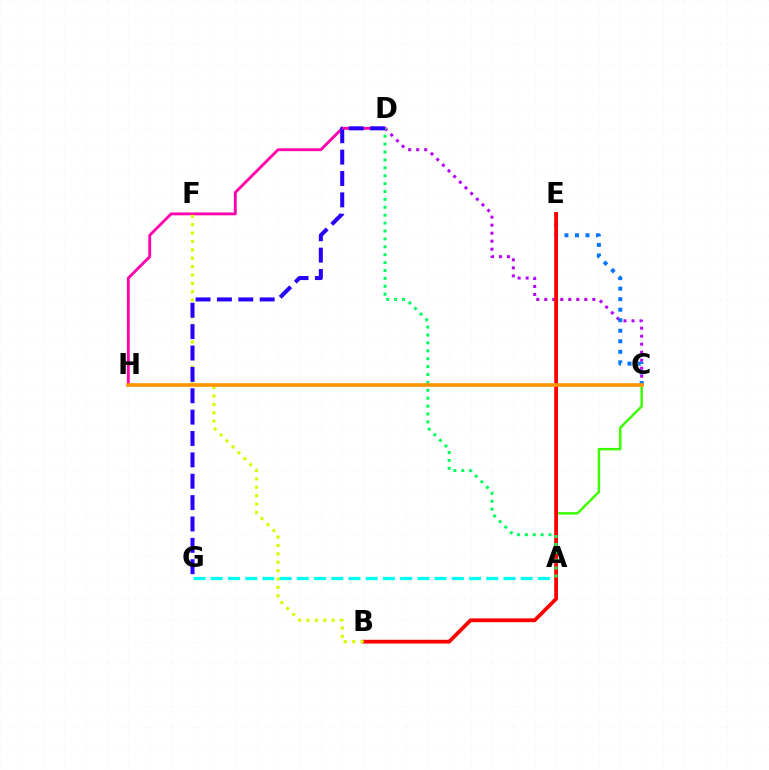{('C', 'D'): [{'color': '#b900ff', 'line_style': 'dotted', 'thickness': 2.18}], ('A', 'C'): [{'color': '#3dff00', 'line_style': 'solid', 'thickness': 1.77}], ('C', 'E'): [{'color': '#0074ff', 'line_style': 'dotted', 'thickness': 2.86}], ('A', 'G'): [{'color': '#00fff6', 'line_style': 'dashed', 'thickness': 2.34}], ('B', 'E'): [{'color': '#ff0000', 'line_style': 'solid', 'thickness': 2.72}], ('D', 'H'): [{'color': '#ff00ac', 'line_style': 'solid', 'thickness': 2.05}], ('A', 'D'): [{'color': '#00ff5c', 'line_style': 'dotted', 'thickness': 2.15}], ('B', 'F'): [{'color': '#d1ff00', 'line_style': 'dotted', 'thickness': 2.28}], ('D', 'G'): [{'color': '#2500ff', 'line_style': 'dashed', 'thickness': 2.9}], ('C', 'H'): [{'color': '#ff9400', 'line_style': 'solid', 'thickness': 2.6}]}